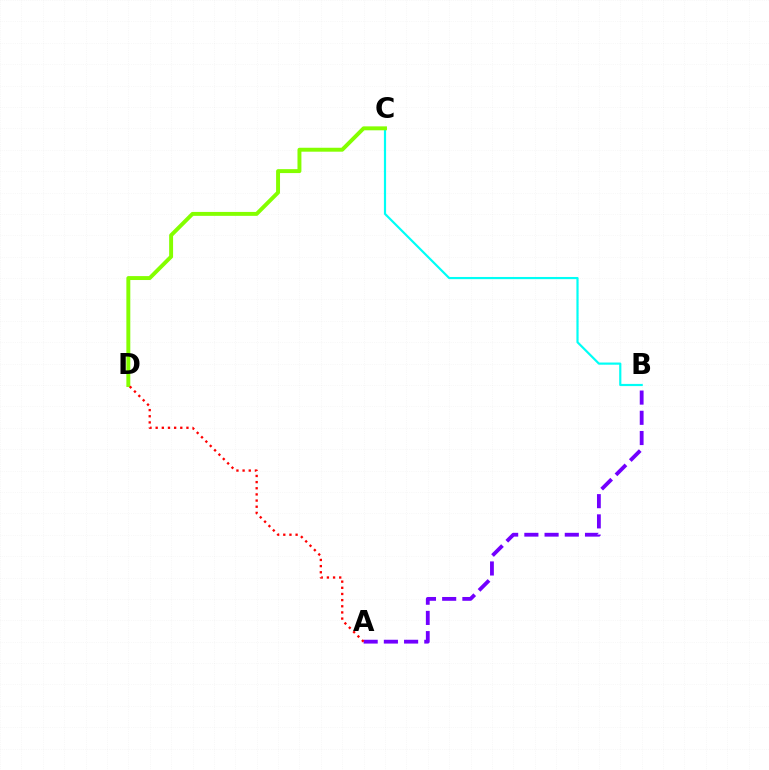{('A', 'B'): [{'color': '#7200ff', 'line_style': 'dashed', 'thickness': 2.75}], ('B', 'C'): [{'color': '#00fff6', 'line_style': 'solid', 'thickness': 1.57}], ('C', 'D'): [{'color': '#84ff00', 'line_style': 'solid', 'thickness': 2.83}], ('A', 'D'): [{'color': '#ff0000', 'line_style': 'dotted', 'thickness': 1.67}]}